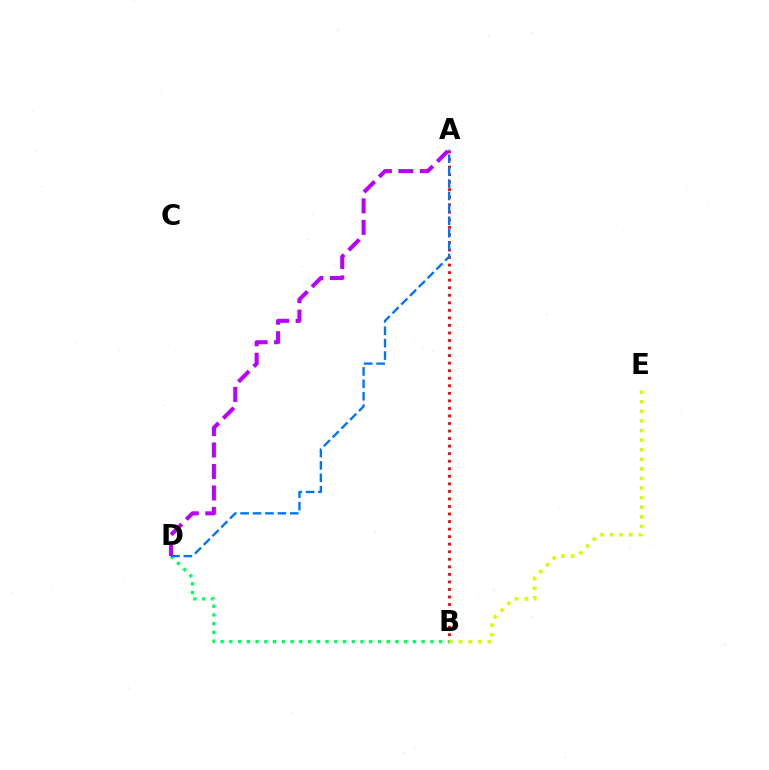{('A', 'B'): [{'color': '#ff0000', 'line_style': 'dotted', 'thickness': 2.05}], ('B', 'D'): [{'color': '#00ff5c', 'line_style': 'dotted', 'thickness': 2.38}], ('A', 'D'): [{'color': '#0074ff', 'line_style': 'dashed', 'thickness': 1.69}, {'color': '#b900ff', 'line_style': 'dashed', 'thickness': 2.92}], ('B', 'E'): [{'color': '#d1ff00', 'line_style': 'dotted', 'thickness': 2.6}]}